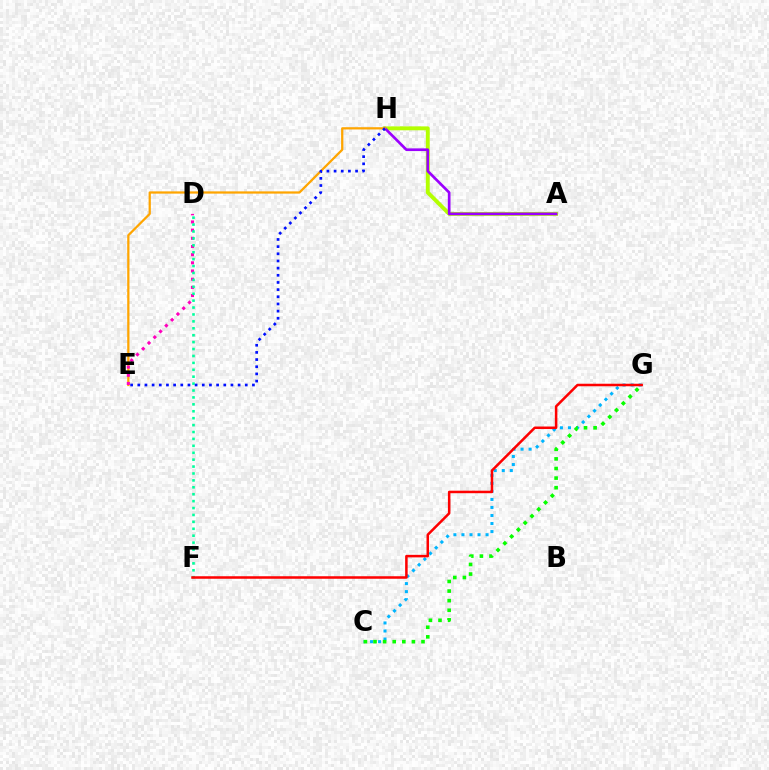{('C', 'G'): [{'color': '#00b5ff', 'line_style': 'dotted', 'thickness': 2.18}, {'color': '#08ff00', 'line_style': 'dotted', 'thickness': 2.61}], ('A', 'H'): [{'color': '#b3ff00', 'line_style': 'solid', 'thickness': 2.81}, {'color': '#9b00ff', 'line_style': 'solid', 'thickness': 1.93}], ('E', 'H'): [{'color': '#ffa500', 'line_style': 'solid', 'thickness': 1.62}, {'color': '#0010ff', 'line_style': 'dotted', 'thickness': 1.95}], ('D', 'E'): [{'color': '#ff00bd', 'line_style': 'dotted', 'thickness': 2.22}], ('D', 'F'): [{'color': '#00ff9d', 'line_style': 'dotted', 'thickness': 1.88}], ('F', 'G'): [{'color': '#ff0000', 'line_style': 'solid', 'thickness': 1.82}]}